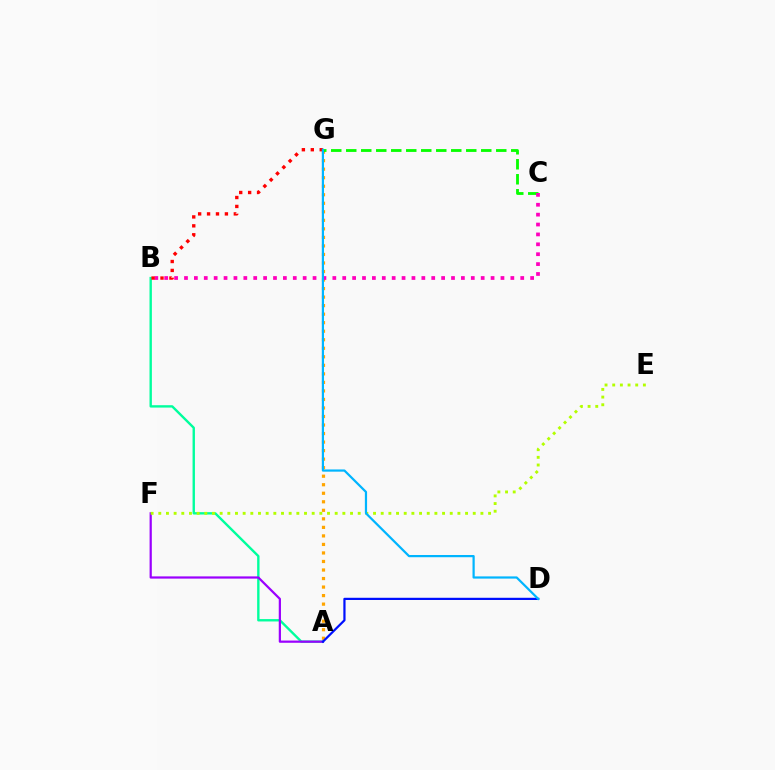{('A', 'G'): [{'color': '#ffa500', 'line_style': 'dotted', 'thickness': 2.32}], ('A', 'B'): [{'color': '#00ff9d', 'line_style': 'solid', 'thickness': 1.71}], ('A', 'F'): [{'color': '#9b00ff', 'line_style': 'solid', 'thickness': 1.6}], ('C', 'G'): [{'color': '#08ff00', 'line_style': 'dashed', 'thickness': 2.04}], ('A', 'D'): [{'color': '#0010ff', 'line_style': 'solid', 'thickness': 1.6}], ('E', 'F'): [{'color': '#b3ff00', 'line_style': 'dotted', 'thickness': 2.08}], ('B', 'C'): [{'color': '#ff00bd', 'line_style': 'dotted', 'thickness': 2.69}], ('B', 'G'): [{'color': '#ff0000', 'line_style': 'dotted', 'thickness': 2.42}], ('D', 'G'): [{'color': '#00b5ff', 'line_style': 'solid', 'thickness': 1.59}]}